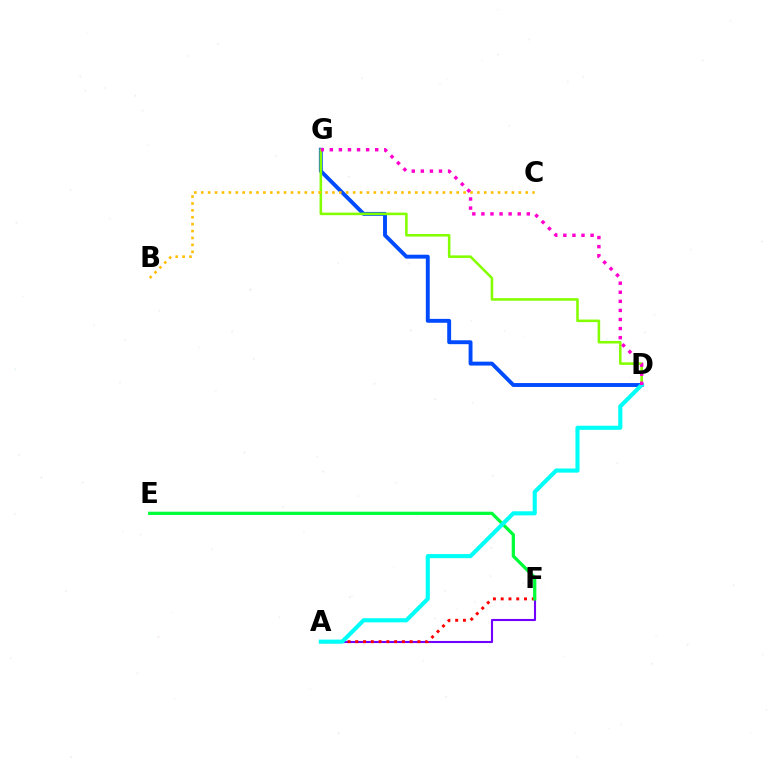{('D', 'G'): [{'color': '#004bff', 'line_style': 'solid', 'thickness': 2.81}, {'color': '#84ff00', 'line_style': 'solid', 'thickness': 1.85}, {'color': '#ff00cf', 'line_style': 'dotted', 'thickness': 2.47}], ('A', 'F'): [{'color': '#7200ff', 'line_style': 'solid', 'thickness': 1.5}, {'color': '#ff0000', 'line_style': 'dotted', 'thickness': 2.11}], ('B', 'C'): [{'color': '#ffbd00', 'line_style': 'dotted', 'thickness': 1.88}], ('E', 'F'): [{'color': '#00ff39', 'line_style': 'solid', 'thickness': 2.35}], ('A', 'D'): [{'color': '#00fff6', 'line_style': 'solid', 'thickness': 2.96}]}